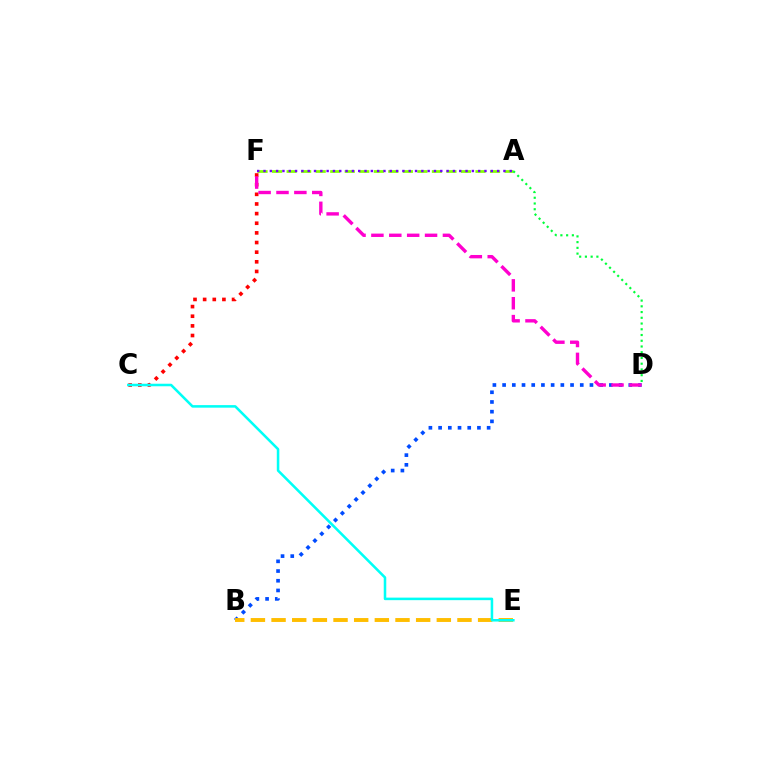{('C', 'F'): [{'color': '#ff0000', 'line_style': 'dotted', 'thickness': 2.62}], ('B', 'D'): [{'color': '#004bff', 'line_style': 'dotted', 'thickness': 2.64}], ('A', 'F'): [{'color': '#84ff00', 'line_style': 'dashed', 'thickness': 1.97}, {'color': '#7200ff', 'line_style': 'dotted', 'thickness': 1.72}], ('B', 'E'): [{'color': '#ffbd00', 'line_style': 'dashed', 'thickness': 2.81}], ('A', 'D'): [{'color': '#00ff39', 'line_style': 'dotted', 'thickness': 1.56}], ('D', 'F'): [{'color': '#ff00cf', 'line_style': 'dashed', 'thickness': 2.43}], ('C', 'E'): [{'color': '#00fff6', 'line_style': 'solid', 'thickness': 1.83}]}